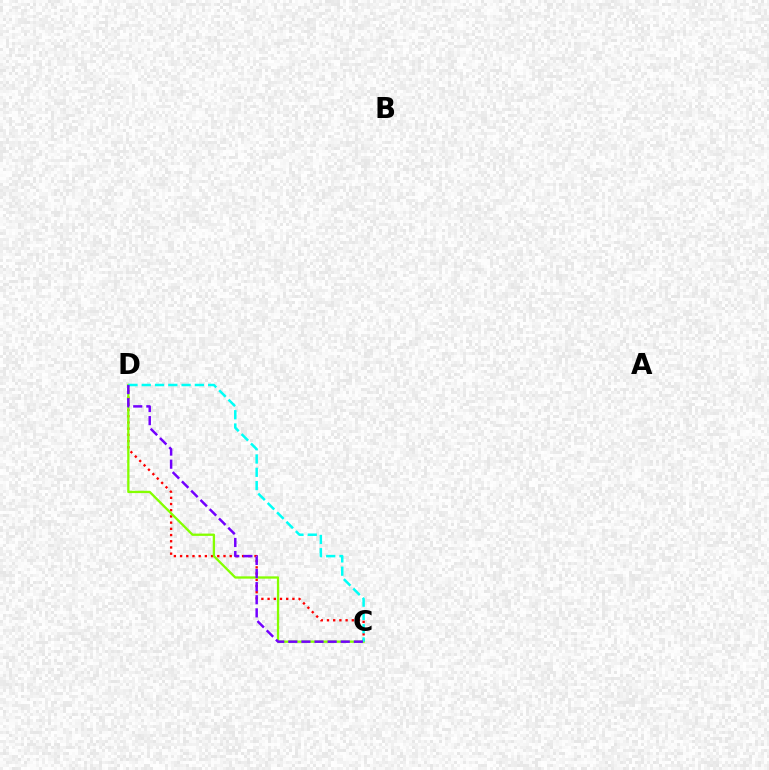{('C', 'D'): [{'color': '#ff0000', 'line_style': 'dotted', 'thickness': 1.69}, {'color': '#84ff00', 'line_style': 'solid', 'thickness': 1.66}, {'color': '#00fff6', 'line_style': 'dashed', 'thickness': 1.8}, {'color': '#7200ff', 'line_style': 'dashed', 'thickness': 1.78}]}